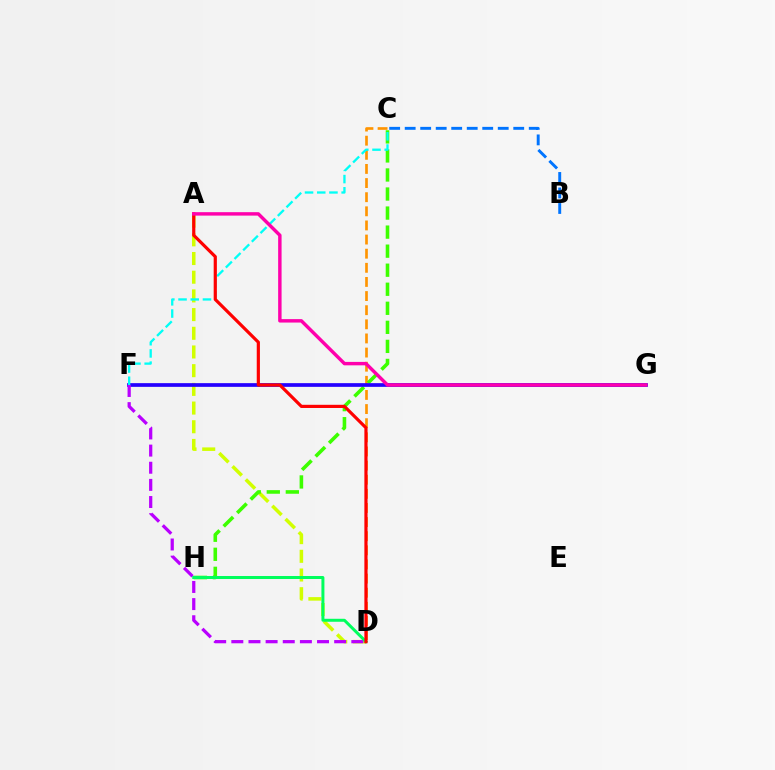{('B', 'C'): [{'color': '#0074ff', 'line_style': 'dashed', 'thickness': 2.11}], ('A', 'D'): [{'color': '#d1ff00', 'line_style': 'dashed', 'thickness': 2.54}, {'color': '#ff0000', 'line_style': 'solid', 'thickness': 2.29}], ('C', 'D'): [{'color': '#ff9400', 'line_style': 'dashed', 'thickness': 1.92}], ('C', 'H'): [{'color': '#3dff00', 'line_style': 'dashed', 'thickness': 2.59}], ('F', 'G'): [{'color': '#2500ff', 'line_style': 'solid', 'thickness': 2.66}], ('C', 'F'): [{'color': '#00fff6', 'line_style': 'dashed', 'thickness': 1.66}], ('D', 'F'): [{'color': '#b900ff', 'line_style': 'dashed', 'thickness': 2.33}], ('D', 'H'): [{'color': '#00ff5c', 'line_style': 'solid', 'thickness': 2.15}], ('A', 'G'): [{'color': '#ff00ac', 'line_style': 'solid', 'thickness': 2.47}]}